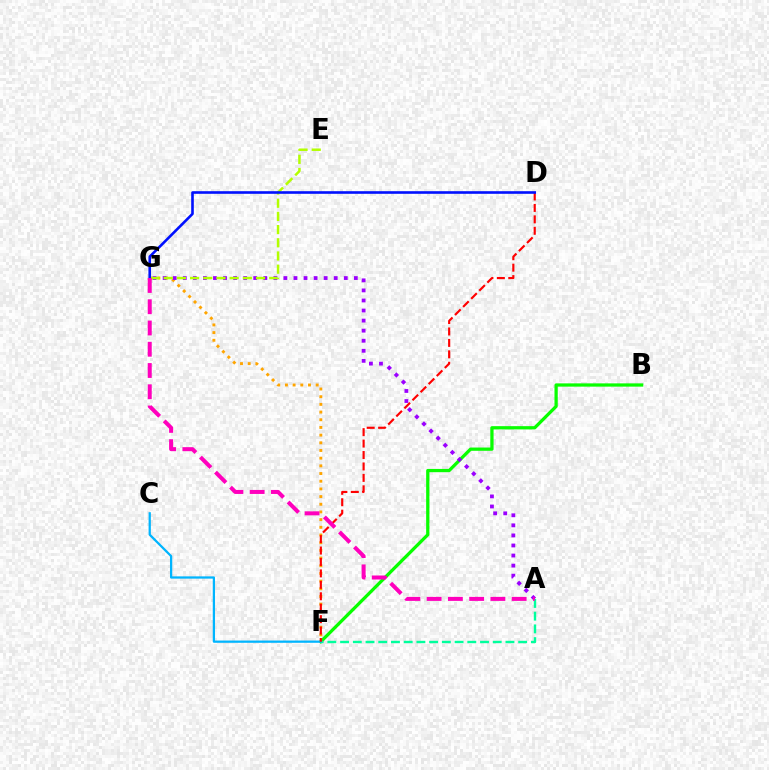{('B', 'F'): [{'color': '#08ff00', 'line_style': 'solid', 'thickness': 2.34}], ('A', 'F'): [{'color': '#00ff9d', 'line_style': 'dashed', 'thickness': 1.73}], ('F', 'G'): [{'color': '#ffa500', 'line_style': 'dotted', 'thickness': 2.09}], ('C', 'F'): [{'color': '#00b5ff', 'line_style': 'solid', 'thickness': 1.62}], ('A', 'G'): [{'color': '#9b00ff', 'line_style': 'dotted', 'thickness': 2.73}, {'color': '#ff00bd', 'line_style': 'dashed', 'thickness': 2.89}], ('D', 'F'): [{'color': '#ff0000', 'line_style': 'dashed', 'thickness': 1.55}], ('E', 'G'): [{'color': '#b3ff00', 'line_style': 'dashed', 'thickness': 1.79}], ('D', 'G'): [{'color': '#0010ff', 'line_style': 'solid', 'thickness': 1.88}]}